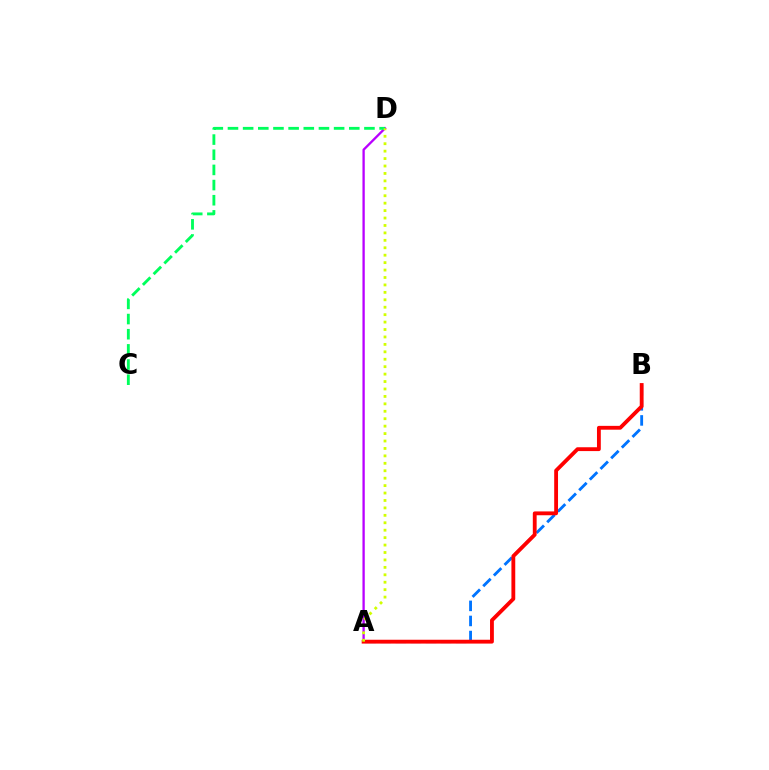{('A', 'B'): [{'color': '#0074ff', 'line_style': 'dashed', 'thickness': 2.05}, {'color': '#ff0000', 'line_style': 'solid', 'thickness': 2.76}], ('A', 'D'): [{'color': '#b900ff', 'line_style': 'solid', 'thickness': 1.67}, {'color': '#d1ff00', 'line_style': 'dotted', 'thickness': 2.02}], ('C', 'D'): [{'color': '#00ff5c', 'line_style': 'dashed', 'thickness': 2.06}]}